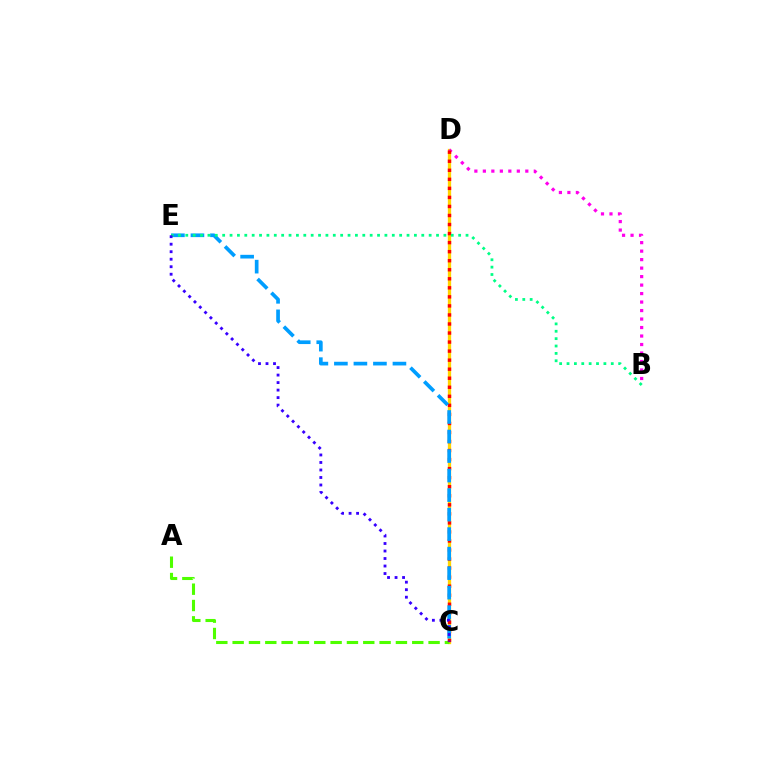{('C', 'D'): [{'color': '#ffd500', 'line_style': 'solid', 'thickness': 2.37}, {'color': '#ff0000', 'line_style': 'dotted', 'thickness': 2.46}], ('B', 'D'): [{'color': '#ff00ed', 'line_style': 'dotted', 'thickness': 2.31}], ('A', 'C'): [{'color': '#4fff00', 'line_style': 'dashed', 'thickness': 2.22}], ('C', 'E'): [{'color': '#009eff', 'line_style': 'dashed', 'thickness': 2.65}, {'color': '#3700ff', 'line_style': 'dotted', 'thickness': 2.04}], ('B', 'E'): [{'color': '#00ff86', 'line_style': 'dotted', 'thickness': 2.0}]}